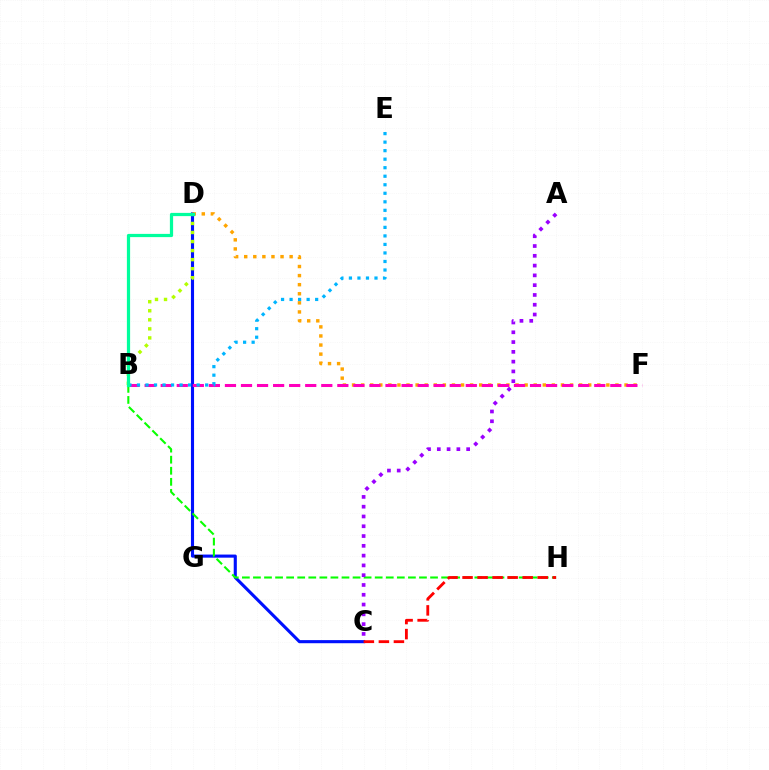{('C', 'D'): [{'color': '#0010ff', 'line_style': 'solid', 'thickness': 2.24}], ('B', 'D'): [{'color': '#b3ff00', 'line_style': 'dotted', 'thickness': 2.46}, {'color': '#00ff9d', 'line_style': 'solid', 'thickness': 2.32}], ('B', 'H'): [{'color': '#08ff00', 'line_style': 'dashed', 'thickness': 1.5}], ('C', 'H'): [{'color': '#ff0000', 'line_style': 'dashed', 'thickness': 2.04}], ('D', 'F'): [{'color': '#ffa500', 'line_style': 'dotted', 'thickness': 2.47}], ('B', 'F'): [{'color': '#ff00bd', 'line_style': 'dashed', 'thickness': 2.18}], ('B', 'E'): [{'color': '#00b5ff', 'line_style': 'dotted', 'thickness': 2.32}], ('A', 'C'): [{'color': '#9b00ff', 'line_style': 'dotted', 'thickness': 2.66}]}